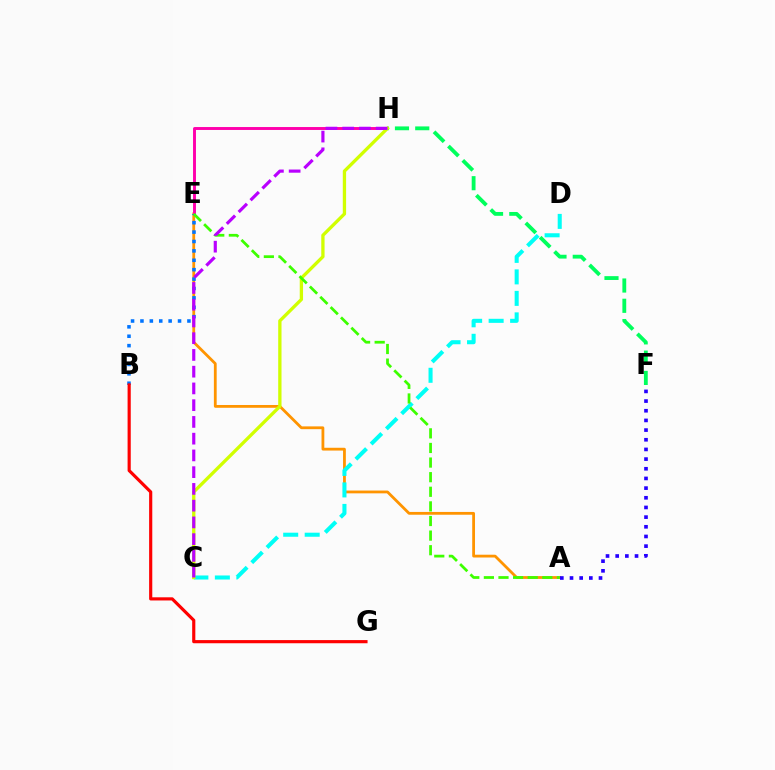{('A', 'E'): [{'color': '#ff9400', 'line_style': 'solid', 'thickness': 2.01}, {'color': '#3dff00', 'line_style': 'dashed', 'thickness': 1.98}], ('C', 'D'): [{'color': '#00fff6', 'line_style': 'dashed', 'thickness': 2.92}], ('E', 'H'): [{'color': '#ff00ac', 'line_style': 'solid', 'thickness': 2.1}], ('F', 'H'): [{'color': '#00ff5c', 'line_style': 'dashed', 'thickness': 2.75}], ('A', 'F'): [{'color': '#2500ff', 'line_style': 'dotted', 'thickness': 2.63}], ('B', 'E'): [{'color': '#0074ff', 'line_style': 'dotted', 'thickness': 2.55}], ('C', 'H'): [{'color': '#d1ff00', 'line_style': 'solid', 'thickness': 2.38}, {'color': '#b900ff', 'line_style': 'dashed', 'thickness': 2.27}], ('B', 'G'): [{'color': '#ff0000', 'line_style': 'solid', 'thickness': 2.27}]}